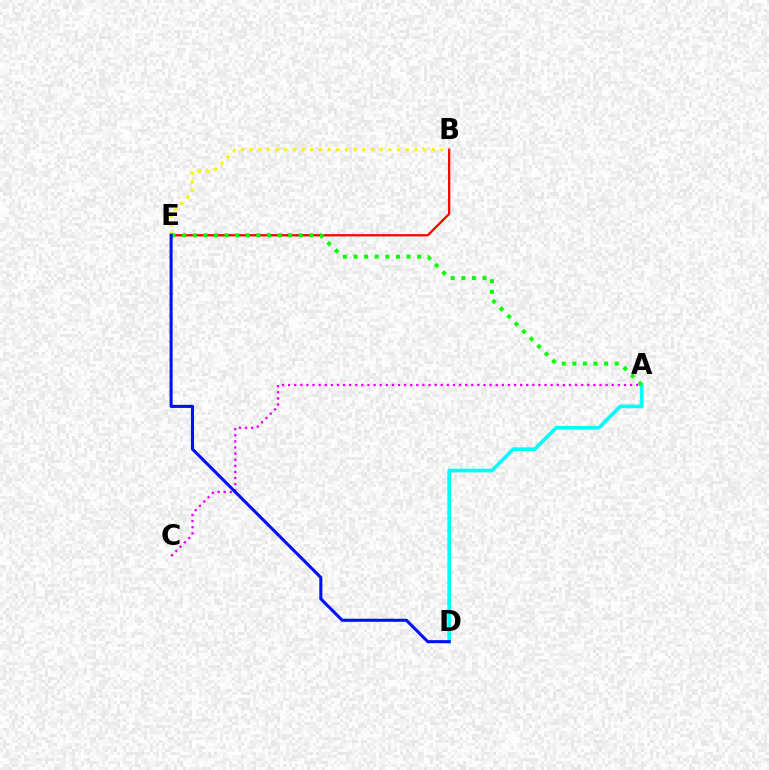{('B', 'E'): [{'color': '#ff0000', 'line_style': 'solid', 'thickness': 1.65}, {'color': '#fcf500', 'line_style': 'dotted', 'thickness': 2.36}], ('A', 'C'): [{'color': '#ee00ff', 'line_style': 'dotted', 'thickness': 1.66}], ('A', 'D'): [{'color': '#00fff6', 'line_style': 'solid', 'thickness': 2.62}], ('A', 'E'): [{'color': '#08ff00', 'line_style': 'dotted', 'thickness': 2.88}], ('D', 'E'): [{'color': '#0010ff', 'line_style': 'solid', 'thickness': 2.21}]}